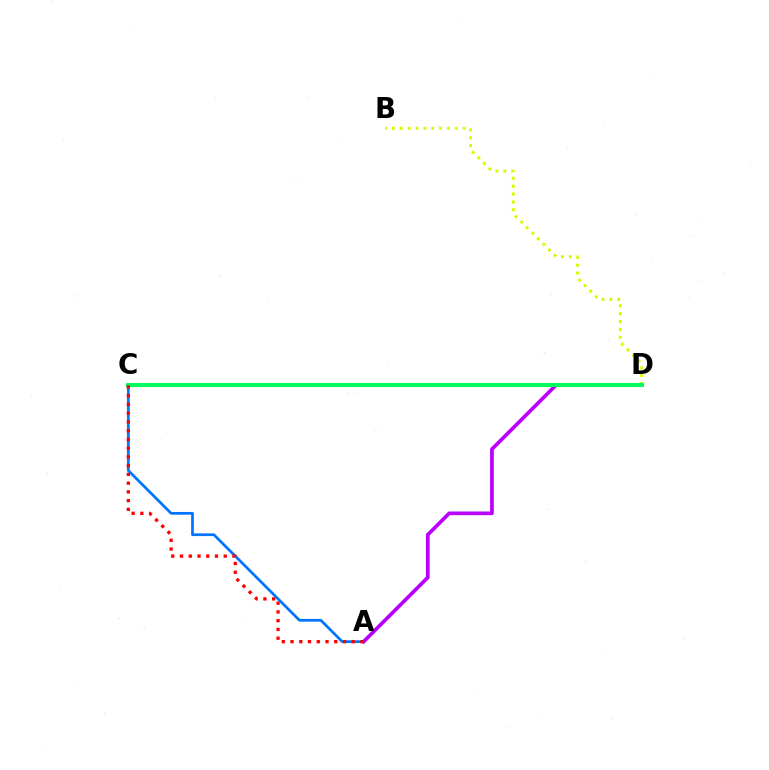{('A', 'C'): [{'color': '#0074ff', 'line_style': 'solid', 'thickness': 1.96}, {'color': '#ff0000', 'line_style': 'dotted', 'thickness': 2.37}], ('A', 'D'): [{'color': '#b900ff', 'line_style': 'solid', 'thickness': 2.66}], ('B', 'D'): [{'color': '#d1ff00', 'line_style': 'dotted', 'thickness': 2.14}], ('C', 'D'): [{'color': '#00ff5c', 'line_style': 'solid', 'thickness': 2.94}]}